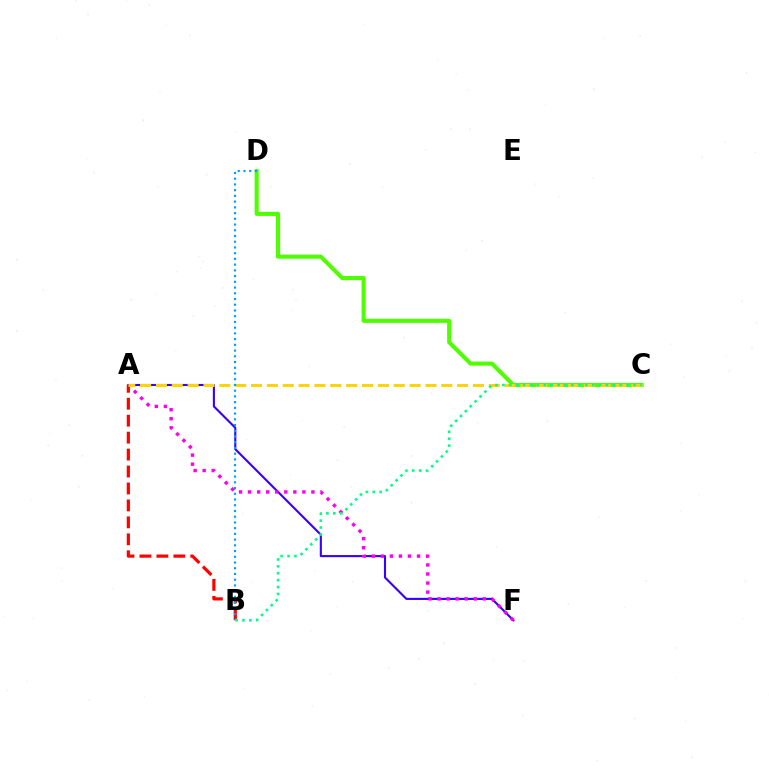{('A', 'F'): [{'color': '#3700ff', 'line_style': 'solid', 'thickness': 1.52}, {'color': '#ff00ed', 'line_style': 'dotted', 'thickness': 2.46}], ('C', 'D'): [{'color': '#4fff00', 'line_style': 'solid', 'thickness': 2.94}], ('A', 'B'): [{'color': '#ff0000', 'line_style': 'dashed', 'thickness': 2.3}], ('A', 'C'): [{'color': '#ffd500', 'line_style': 'dashed', 'thickness': 2.15}], ('B', 'D'): [{'color': '#009eff', 'line_style': 'dotted', 'thickness': 1.56}], ('B', 'C'): [{'color': '#00ff86', 'line_style': 'dotted', 'thickness': 1.88}]}